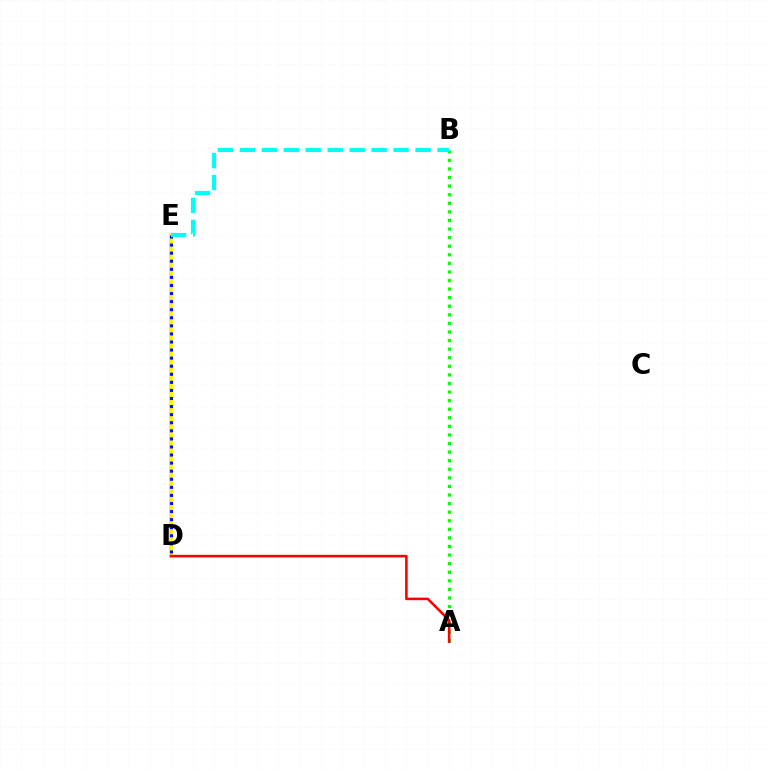{('D', 'E'): [{'color': '#ee00ff', 'line_style': 'dotted', 'thickness': 1.67}, {'color': '#fcf500', 'line_style': 'solid', 'thickness': 2.84}, {'color': '#0010ff', 'line_style': 'dotted', 'thickness': 2.19}], ('A', 'B'): [{'color': '#08ff00', 'line_style': 'dotted', 'thickness': 2.33}], ('A', 'D'): [{'color': '#ff0000', 'line_style': 'solid', 'thickness': 1.84}], ('B', 'E'): [{'color': '#00fff6', 'line_style': 'dashed', 'thickness': 2.98}]}